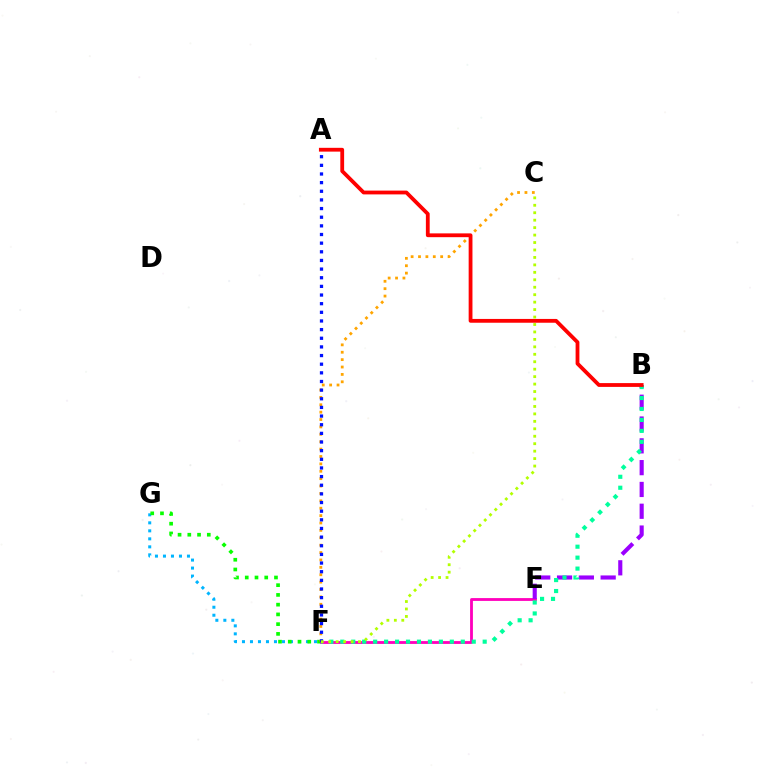{('F', 'G'): [{'color': '#00b5ff', 'line_style': 'dotted', 'thickness': 2.17}, {'color': '#08ff00', 'line_style': 'dotted', 'thickness': 2.65}], ('E', 'F'): [{'color': '#ff00bd', 'line_style': 'solid', 'thickness': 2.03}], ('B', 'E'): [{'color': '#9b00ff', 'line_style': 'dashed', 'thickness': 2.96}], ('C', 'F'): [{'color': '#ffa500', 'line_style': 'dotted', 'thickness': 2.01}, {'color': '#b3ff00', 'line_style': 'dotted', 'thickness': 2.02}], ('B', 'F'): [{'color': '#00ff9d', 'line_style': 'dotted', 'thickness': 2.98}], ('A', 'B'): [{'color': '#ff0000', 'line_style': 'solid', 'thickness': 2.74}], ('A', 'F'): [{'color': '#0010ff', 'line_style': 'dotted', 'thickness': 2.35}]}